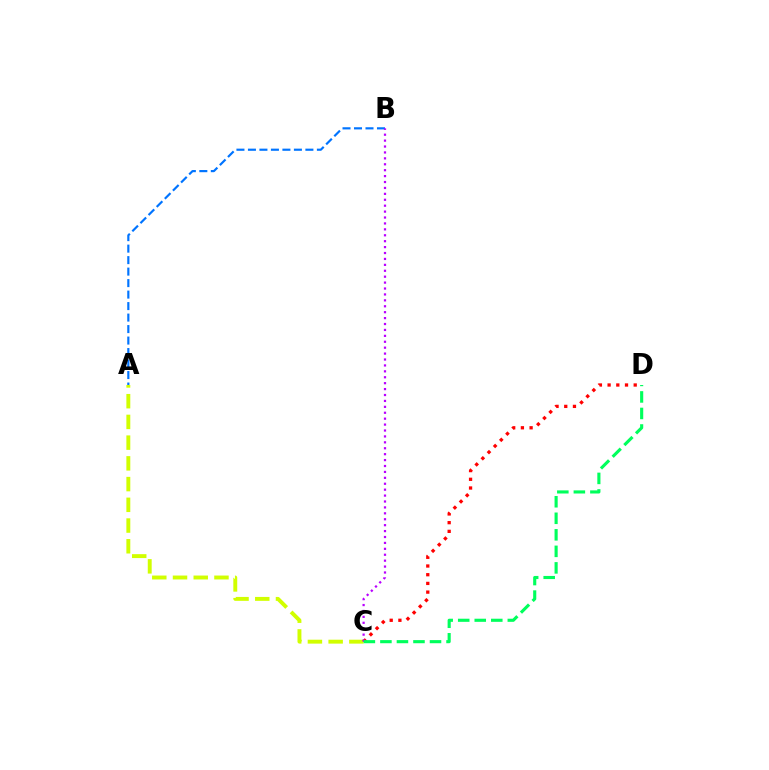{('A', 'C'): [{'color': '#d1ff00', 'line_style': 'dashed', 'thickness': 2.82}], ('A', 'B'): [{'color': '#0074ff', 'line_style': 'dashed', 'thickness': 1.56}], ('C', 'D'): [{'color': '#ff0000', 'line_style': 'dotted', 'thickness': 2.36}, {'color': '#00ff5c', 'line_style': 'dashed', 'thickness': 2.25}], ('B', 'C'): [{'color': '#b900ff', 'line_style': 'dotted', 'thickness': 1.61}]}